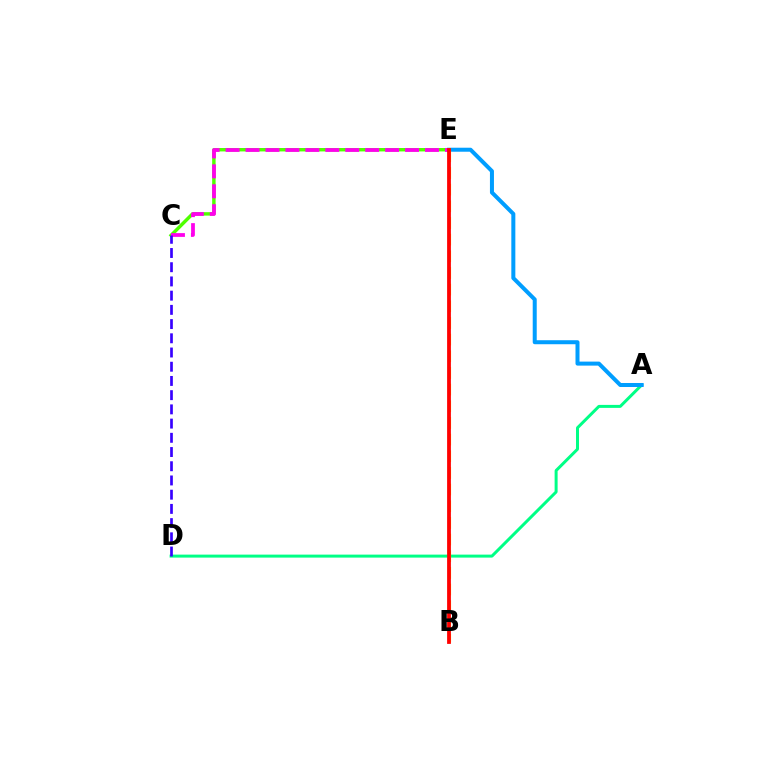{('A', 'D'): [{'color': '#00ff86', 'line_style': 'solid', 'thickness': 2.15}], ('A', 'E'): [{'color': '#009eff', 'line_style': 'solid', 'thickness': 2.89}], ('C', 'E'): [{'color': '#4fff00', 'line_style': 'solid', 'thickness': 2.47}, {'color': '#ff00ed', 'line_style': 'dashed', 'thickness': 2.71}], ('C', 'D'): [{'color': '#3700ff', 'line_style': 'dashed', 'thickness': 1.93}], ('B', 'E'): [{'color': '#ffd500', 'line_style': 'dashed', 'thickness': 2.26}, {'color': '#ff0000', 'line_style': 'solid', 'thickness': 2.72}]}